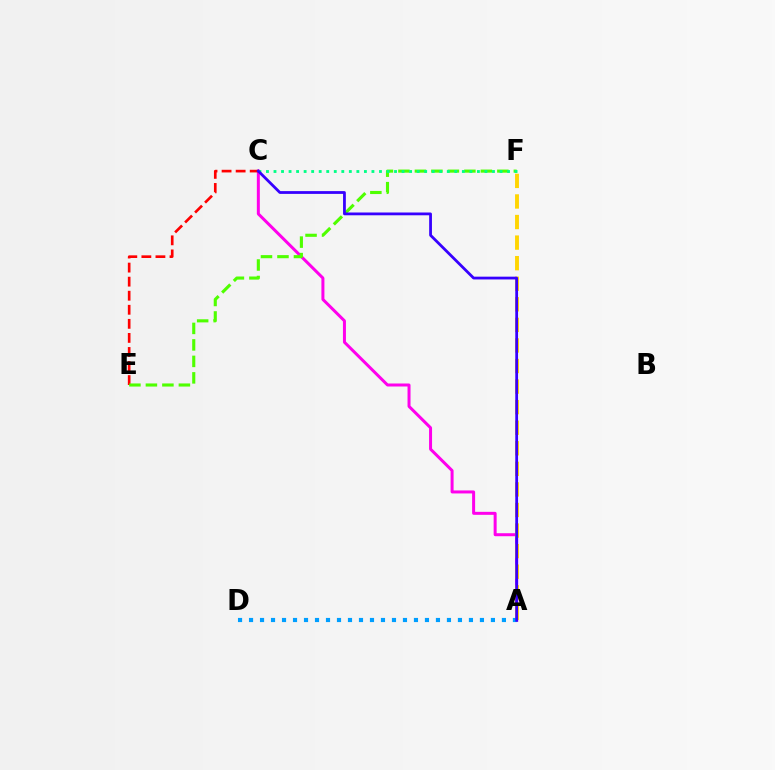{('A', 'C'): [{'color': '#ff00ed', 'line_style': 'solid', 'thickness': 2.16}, {'color': '#3700ff', 'line_style': 'solid', 'thickness': 2.0}], ('A', 'F'): [{'color': '#ffd500', 'line_style': 'dashed', 'thickness': 2.79}], ('A', 'D'): [{'color': '#009eff', 'line_style': 'dotted', 'thickness': 2.99}], ('C', 'E'): [{'color': '#ff0000', 'line_style': 'dashed', 'thickness': 1.91}], ('E', 'F'): [{'color': '#4fff00', 'line_style': 'dashed', 'thickness': 2.24}], ('C', 'F'): [{'color': '#00ff86', 'line_style': 'dotted', 'thickness': 2.05}]}